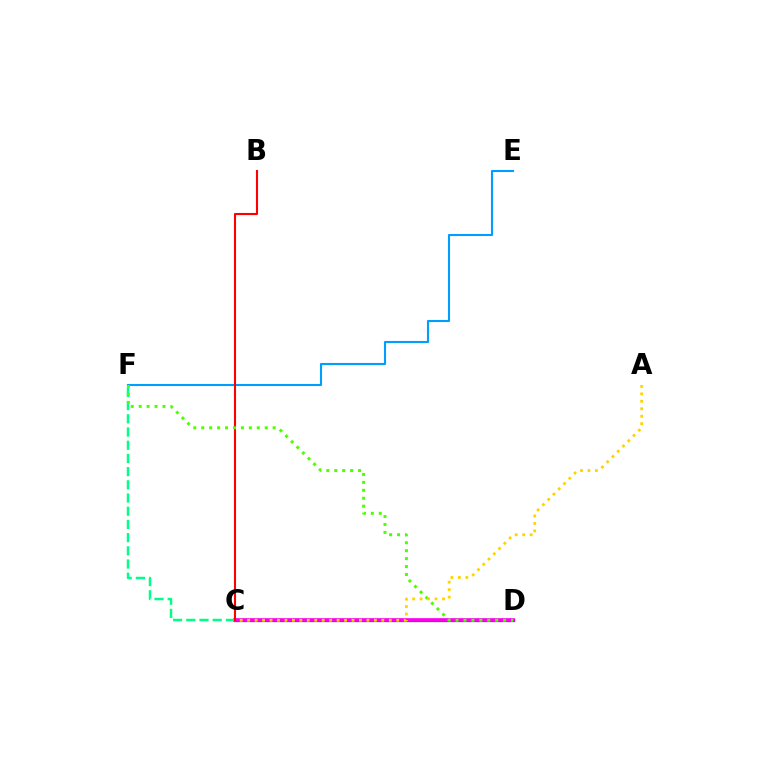{('C', 'D'): [{'color': '#3700ff', 'line_style': 'solid', 'thickness': 2.31}, {'color': '#ff00ed', 'line_style': 'solid', 'thickness': 2.62}], ('C', 'F'): [{'color': '#00ff86', 'line_style': 'dashed', 'thickness': 1.79}], ('E', 'F'): [{'color': '#009eff', 'line_style': 'solid', 'thickness': 1.51}], ('B', 'C'): [{'color': '#ff0000', 'line_style': 'solid', 'thickness': 1.51}], ('D', 'F'): [{'color': '#4fff00', 'line_style': 'dotted', 'thickness': 2.16}], ('A', 'C'): [{'color': '#ffd500', 'line_style': 'dotted', 'thickness': 2.03}]}